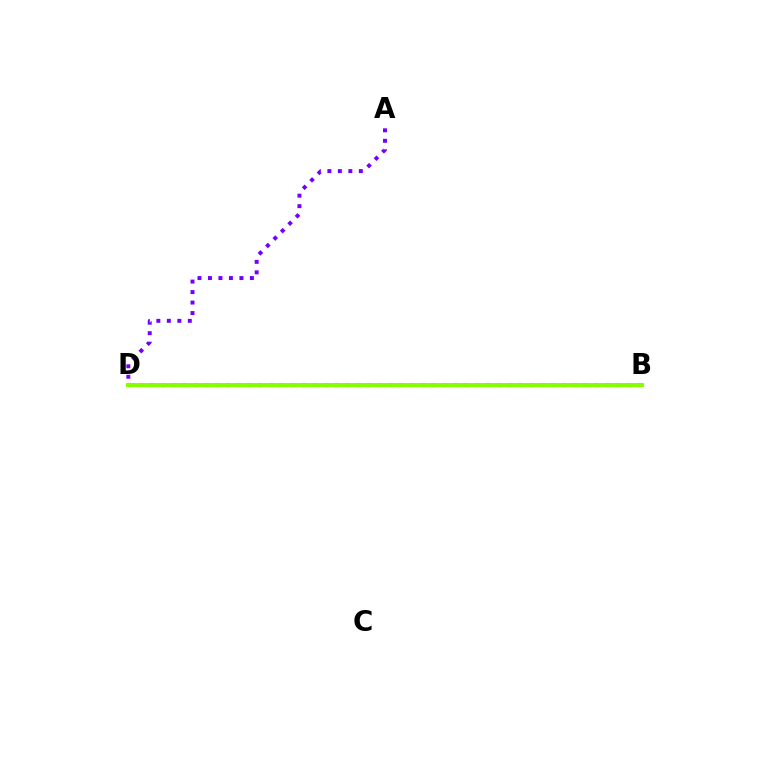{('B', 'D'): [{'color': '#00fff6', 'line_style': 'dotted', 'thickness': 2.23}, {'color': '#ff0000', 'line_style': 'dotted', 'thickness': 2.95}, {'color': '#84ff00', 'line_style': 'solid', 'thickness': 2.85}], ('A', 'D'): [{'color': '#7200ff', 'line_style': 'dotted', 'thickness': 2.85}]}